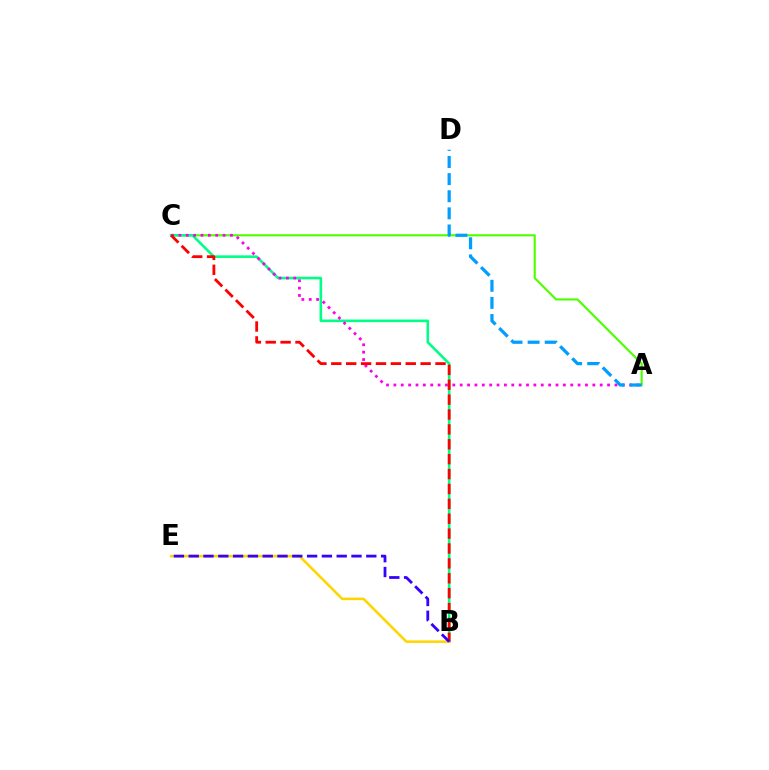{('A', 'C'): [{'color': '#4fff00', 'line_style': 'solid', 'thickness': 1.54}, {'color': '#ff00ed', 'line_style': 'dotted', 'thickness': 2.0}], ('B', 'C'): [{'color': '#00ff86', 'line_style': 'solid', 'thickness': 1.88}, {'color': '#ff0000', 'line_style': 'dashed', 'thickness': 2.02}], ('B', 'E'): [{'color': '#ffd500', 'line_style': 'solid', 'thickness': 1.83}, {'color': '#3700ff', 'line_style': 'dashed', 'thickness': 2.01}], ('A', 'D'): [{'color': '#009eff', 'line_style': 'dashed', 'thickness': 2.33}]}